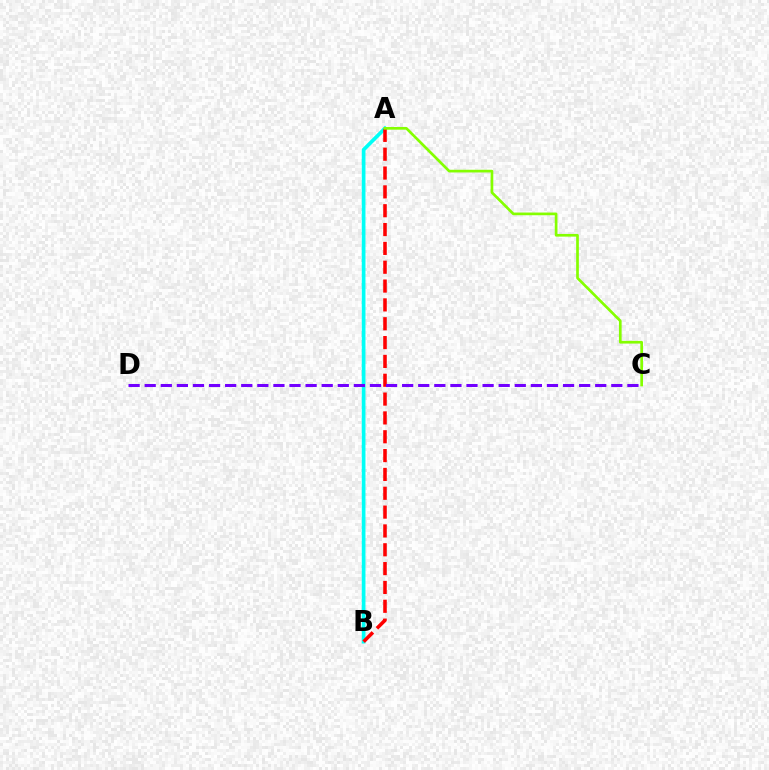{('A', 'B'): [{'color': '#00fff6', 'line_style': 'solid', 'thickness': 2.67}, {'color': '#ff0000', 'line_style': 'dashed', 'thickness': 2.56}], ('A', 'C'): [{'color': '#84ff00', 'line_style': 'solid', 'thickness': 1.94}], ('C', 'D'): [{'color': '#7200ff', 'line_style': 'dashed', 'thickness': 2.19}]}